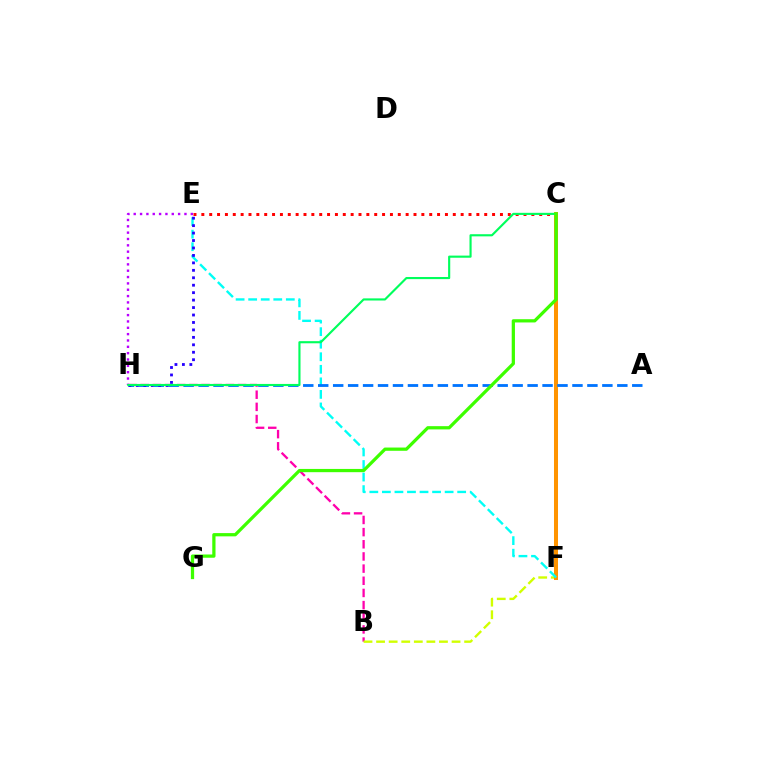{('B', 'H'): [{'color': '#ff00ac', 'line_style': 'dashed', 'thickness': 1.65}], ('B', 'F'): [{'color': '#d1ff00', 'line_style': 'dashed', 'thickness': 1.71}], ('C', 'F'): [{'color': '#ff9400', 'line_style': 'solid', 'thickness': 2.89}], ('E', 'F'): [{'color': '#00fff6', 'line_style': 'dashed', 'thickness': 1.7}], ('C', 'E'): [{'color': '#ff0000', 'line_style': 'dotted', 'thickness': 2.13}], ('A', 'H'): [{'color': '#0074ff', 'line_style': 'dashed', 'thickness': 2.03}], ('E', 'H'): [{'color': '#b900ff', 'line_style': 'dotted', 'thickness': 1.72}, {'color': '#2500ff', 'line_style': 'dotted', 'thickness': 2.02}], ('C', 'H'): [{'color': '#00ff5c', 'line_style': 'solid', 'thickness': 1.54}], ('C', 'G'): [{'color': '#3dff00', 'line_style': 'solid', 'thickness': 2.34}]}